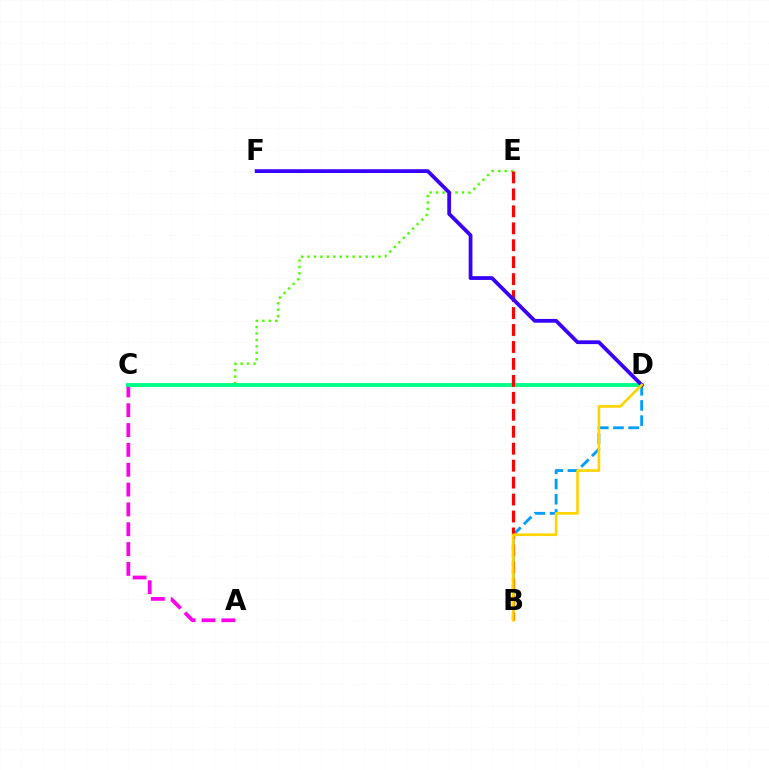{('A', 'C'): [{'color': '#ff00ed', 'line_style': 'dashed', 'thickness': 2.69}], ('C', 'E'): [{'color': '#4fff00', 'line_style': 'dotted', 'thickness': 1.75}], ('C', 'D'): [{'color': '#00ff86', 'line_style': 'solid', 'thickness': 2.78}], ('B', 'D'): [{'color': '#009eff', 'line_style': 'dashed', 'thickness': 2.06}, {'color': '#ffd500', 'line_style': 'solid', 'thickness': 1.91}], ('B', 'E'): [{'color': '#ff0000', 'line_style': 'dashed', 'thickness': 2.3}], ('D', 'F'): [{'color': '#3700ff', 'line_style': 'solid', 'thickness': 2.71}]}